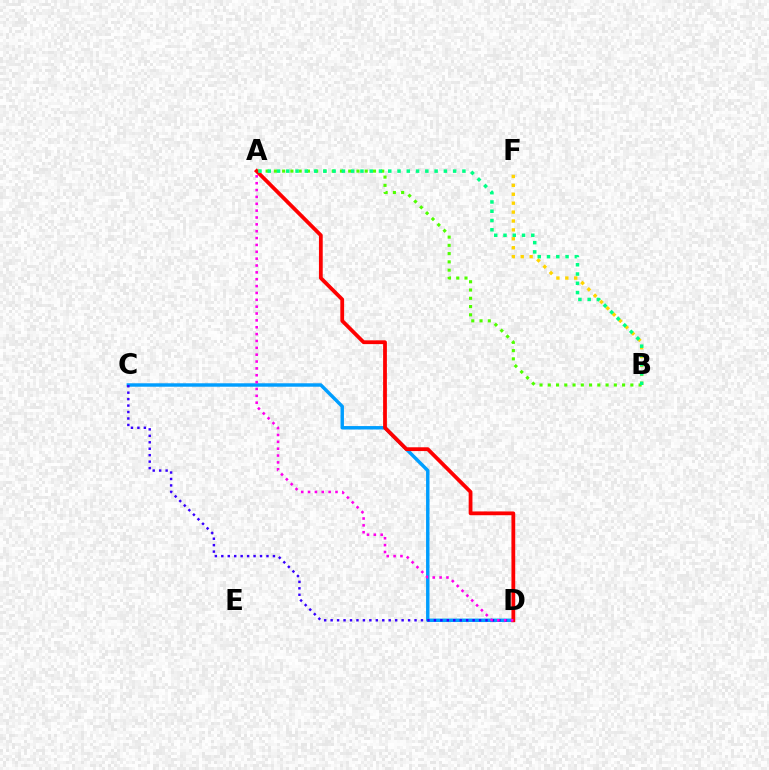{('C', 'D'): [{'color': '#009eff', 'line_style': 'solid', 'thickness': 2.48}, {'color': '#3700ff', 'line_style': 'dotted', 'thickness': 1.75}], ('B', 'F'): [{'color': '#ffd500', 'line_style': 'dotted', 'thickness': 2.42}], ('A', 'B'): [{'color': '#4fff00', 'line_style': 'dotted', 'thickness': 2.24}, {'color': '#00ff86', 'line_style': 'dotted', 'thickness': 2.52}], ('A', 'D'): [{'color': '#ff0000', 'line_style': 'solid', 'thickness': 2.72}, {'color': '#ff00ed', 'line_style': 'dotted', 'thickness': 1.86}]}